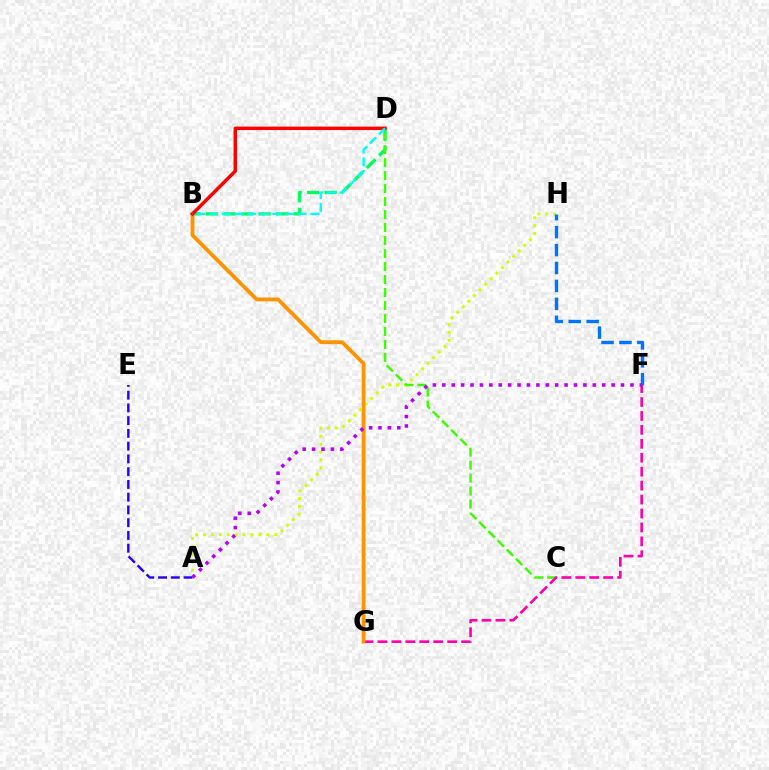{('B', 'D'): [{'color': '#00ff5c', 'line_style': 'dashed', 'thickness': 2.37}, {'color': '#ff0000', 'line_style': 'solid', 'thickness': 2.51}, {'color': '#00fff6', 'line_style': 'dashed', 'thickness': 1.72}], ('A', 'H'): [{'color': '#d1ff00', 'line_style': 'dotted', 'thickness': 2.15}], ('C', 'D'): [{'color': '#3dff00', 'line_style': 'dashed', 'thickness': 1.76}], ('F', 'G'): [{'color': '#ff00ac', 'line_style': 'dashed', 'thickness': 1.89}], ('F', 'H'): [{'color': '#0074ff', 'line_style': 'dashed', 'thickness': 2.44}], ('B', 'G'): [{'color': '#ff9400', 'line_style': 'solid', 'thickness': 2.75}], ('A', 'E'): [{'color': '#2500ff', 'line_style': 'dashed', 'thickness': 1.73}], ('A', 'F'): [{'color': '#b900ff', 'line_style': 'dotted', 'thickness': 2.56}]}